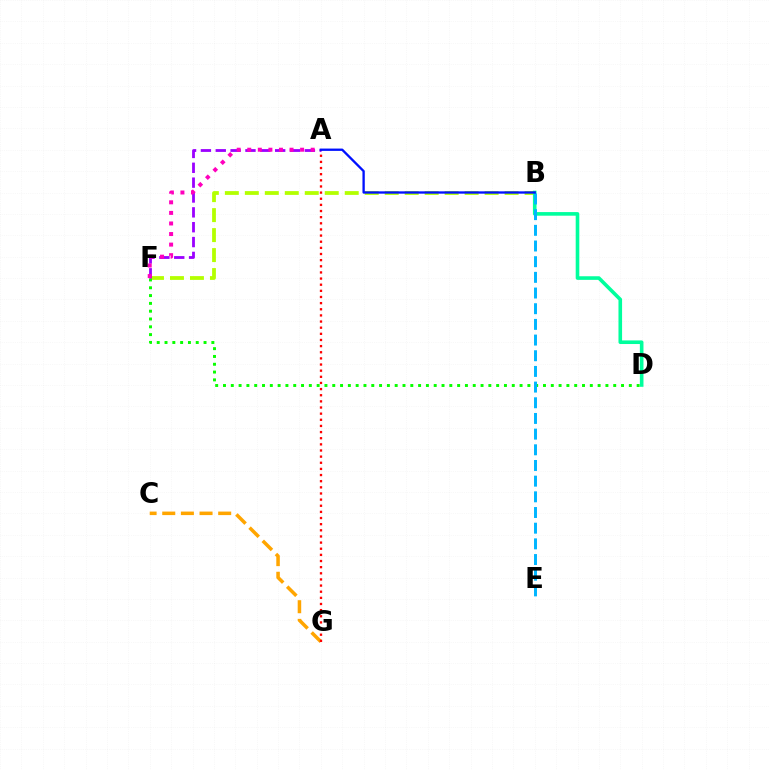{('B', 'F'): [{'color': '#b3ff00', 'line_style': 'dashed', 'thickness': 2.71}], ('B', 'D'): [{'color': '#00ff9d', 'line_style': 'solid', 'thickness': 2.6}], ('D', 'F'): [{'color': '#08ff00', 'line_style': 'dotted', 'thickness': 2.12}], ('B', 'E'): [{'color': '#00b5ff', 'line_style': 'dashed', 'thickness': 2.13}], ('A', 'F'): [{'color': '#9b00ff', 'line_style': 'dashed', 'thickness': 2.02}, {'color': '#ff00bd', 'line_style': 'dotted', 'thickness': 2.87}], ('C', 'G'): [{'color': '#ffa500', 'line_style': 'dashed', 'thickness': 2.53}], ('A', 'G'): [{'color': '#ff0000', 'line_style': 'dotted', 'thickness': 1.67}], ('A', 'B'): [{'color': '#0010ff', 'line_style': 'solid', 'thickness': 1.67}]}